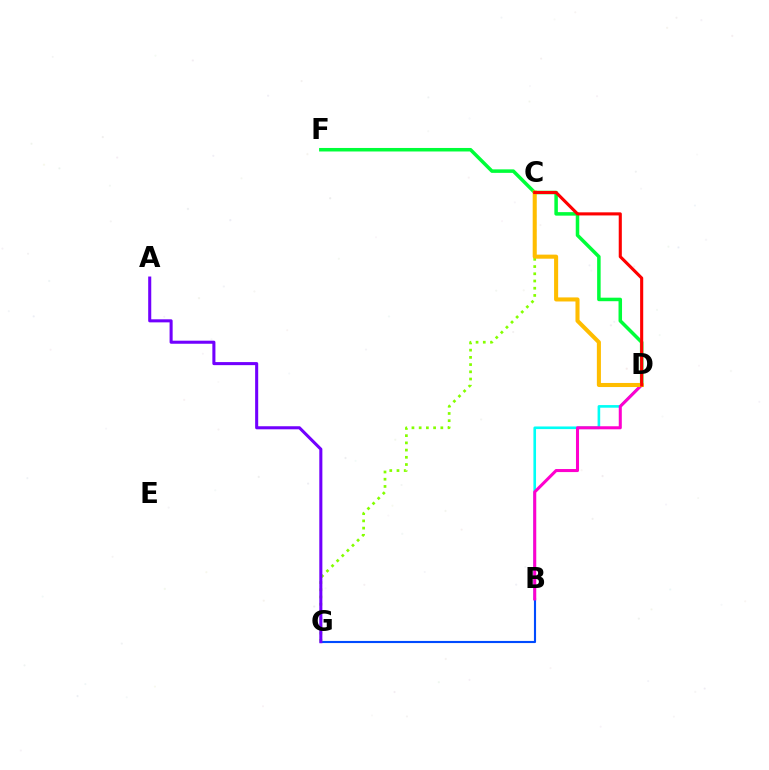{('B', 'D'): [{'color': '#00fff6', 'line_style': 'solid', 'thickness': 1.89}, {'color': '#ff00cf', 'line_style': 'solid', 'thickness': 2.19}], ('B', 'G'): [{'color': '#004bff', 'line_style': 'solid', 'thickness': 1.53}], ('D', 'F'): [{'color': '#00ff39', 'line_style': 'solid', 'thickness': 2.53}], ('C', 'G'): [{'color': '#84ff00', 'line_style': 'dotted', 'thickness': 1.96}], ('A', 'G'): [{'color': '#7200ff', 'line_style': 'solid', 'thickness': 2.2}], ('C', 'D'): [{'color': '#ffbd00', 'line_style': 'solid', 'thickness': 2.93}, {'color': '#ff0000', 'line_style': 'solid', 'thickness': 2.23}]}